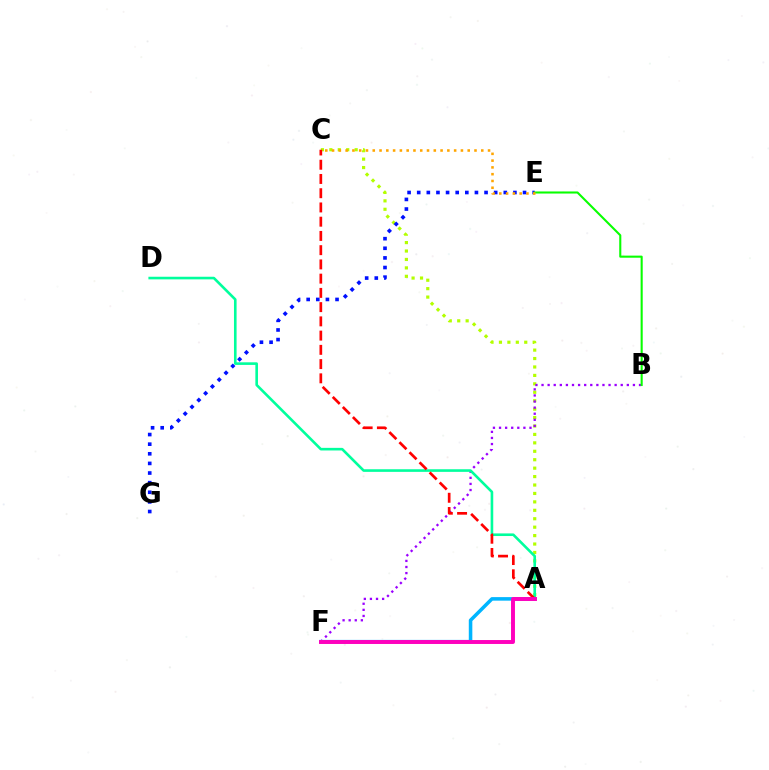{('A', 'C'): [{'color': '#b3ff00', 'line_style': 'dotted', 'thickness': 2.29}, {'color': '#ff0000', 'line_style': 'dashed', 'thickness': 1.93}], ('E', 'G'): [{'color': '#0010ff', 'line_style': 'dotted', 'thickness': 2.61}], ('B', 'F'): [{'color': '#9b00ff', 'line_style': 'dotted', 'thickness': 1.66}], ('B', 'E'): [{'color': '#08ff00', 'line_style': 'solid', 'thickness': 1.5}], ('A', 'F'): [{'color': '#00b5ff', 'line_style': 'solid', 'thickness': 2.55}, {'color': '#ff00bd', 'line_style': 'solid', 'thickness': 2.83}], ('C', 'E'): [{'color': '#ffa500', 'line_style': 'dotted', 'thickness': 1.84}], ('A', 'D'): [{'color': '#00ff9d', 'line_style': 'solid', 'thickness': 1.88}]}